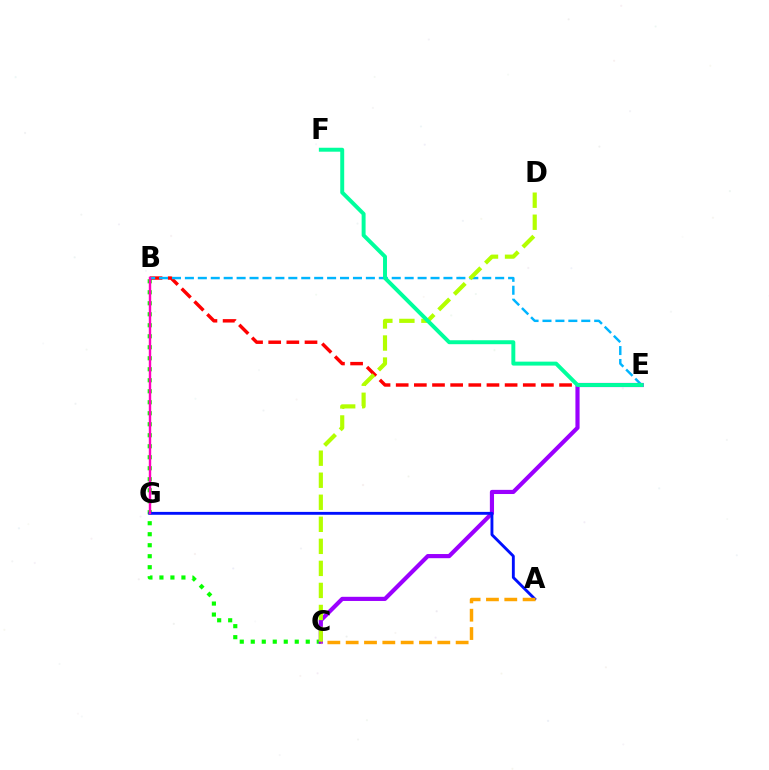{('B', 'C'): [{'color': '#08ff00', 'line_style': 'dotted', 'thickness': 2.99}], ('B', 'E'): [{'color': '#ff0000', 'line_style': 'dashed', 'thickness': 2.47}, {'color': '#00b5ff', 'line_style': 'dashed', 'thickness': 1.76}], ('C', 'E'): [{'color': '#9b00ff', 'line_style': 'solid', 'thickness': 2.99}], ('A', 'G'): [{'color': '#0010ff', 'line_style': 'solid', 'thickness': 2.07}], ('C', 'D'): [{'color': '#b3ff00', 'line_style': 'dashed', 'thickness': 2.99}], ('E', 'F'): [{'color': '#00ff9d', 'line_style': 'solid', 'thickness': 2.84}], ('A', 'C'): [{'color': '#ffa500', 'line_style': 'dashed', 'thickness': 2.49}], ('B', 'G'): [{'color': '#ff00bd', 'line_style': 'solid', 'thickness': 1.74}]}